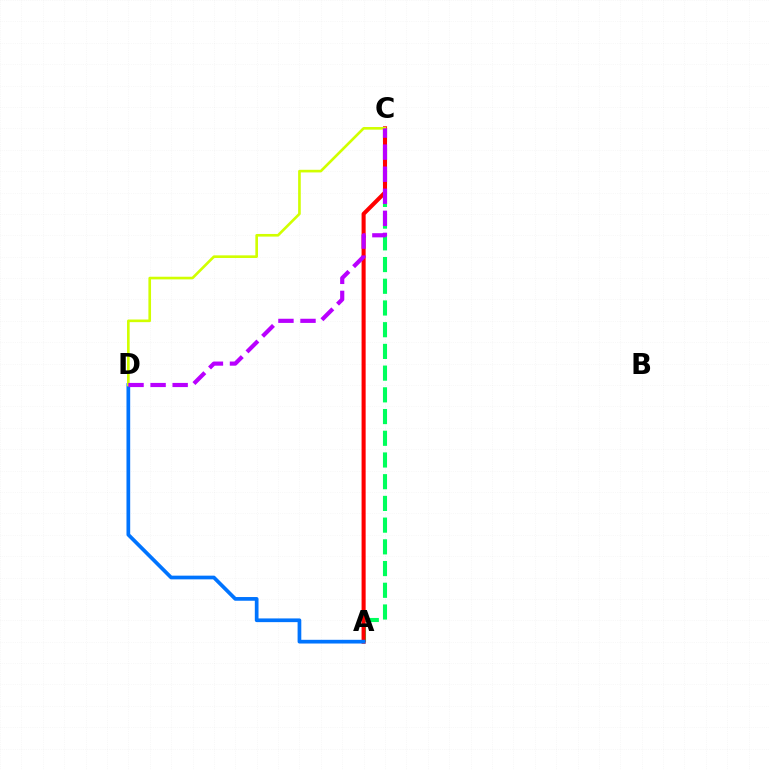{('A', 'C'): [{'color': '#00ff5c', 'line_style': 'dashed', 'thickness': 2.95}, {'color': '#ff0000', 'line_style': 'solid', 'thickness': 2.93}], ('A', 'D'): [{'color': '#0074ff', 'line_style': 'solid', 'thickness': 2.67}], ('C', 'D'): [{'color': '#d1ff00', 'line_style': 'solid', 'thickness': 1.9}, {'color': '#b900ff', 'line_style': 'dashed', 'thickness': 3.0}]}